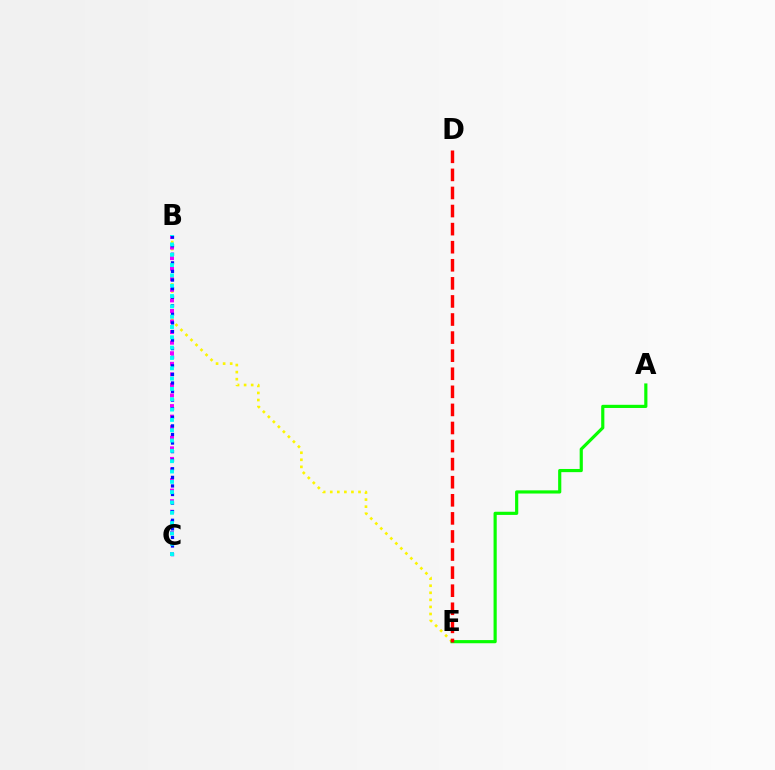{('B', 'E'): [{'color': '#fcf500', 'line_style': 'dotted', 'thickness': 1.92}], ('A', 'E'): [{'color': '#08ff00', 'line_style': 'solid', 'thickness': 2.28}], ('B', 'C'): [{'color': '#ee00ff', 'line_style': 'dotted', 'thickness': 2.87}, {'color': '#0010ff', 'line_style': 'dotted', 'thickness': 2.33}, {'color': '#00fff6', 'line_style': 'dotted', 'thickness': 2.8}], ('D', 'E'): [{'color': '#ff0000', 'line_style': 'dashed', 'thickness': 2.46}]}